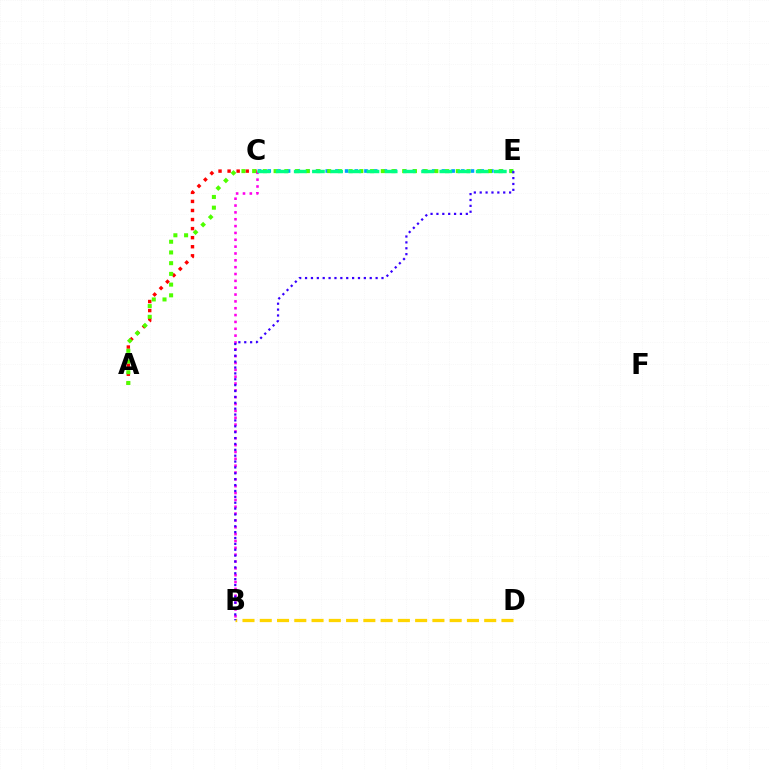{('B', 'C'): [{'color': '#ff00ed', 'line_style': 'dotted', 'thickness': 1.86}], ('C', 'E'): [{'color': '#009eff', 'line_style': 'dotted', 'thickness': 2.63}, {'color': '#00ff86', 'line_style': 'dashed', 'thickness': 2.47}], ('A', 'C'): [{'color': '#ff0000', 'line_style': 'dotted', 'thickness': 2.46}], ('A', 'E'): [{'color': '#4fff00', 'line_style': 'dotted', 'thickness': 2.91}], ('B', 'D'): [{'color': '#ffd500', 'line_style': 'dashed', 'thickness': 2.35}], ('B', 'E'): [{'color': '#3700ff', 'line_style': 'dotted', 'thickness': 1.6}]}